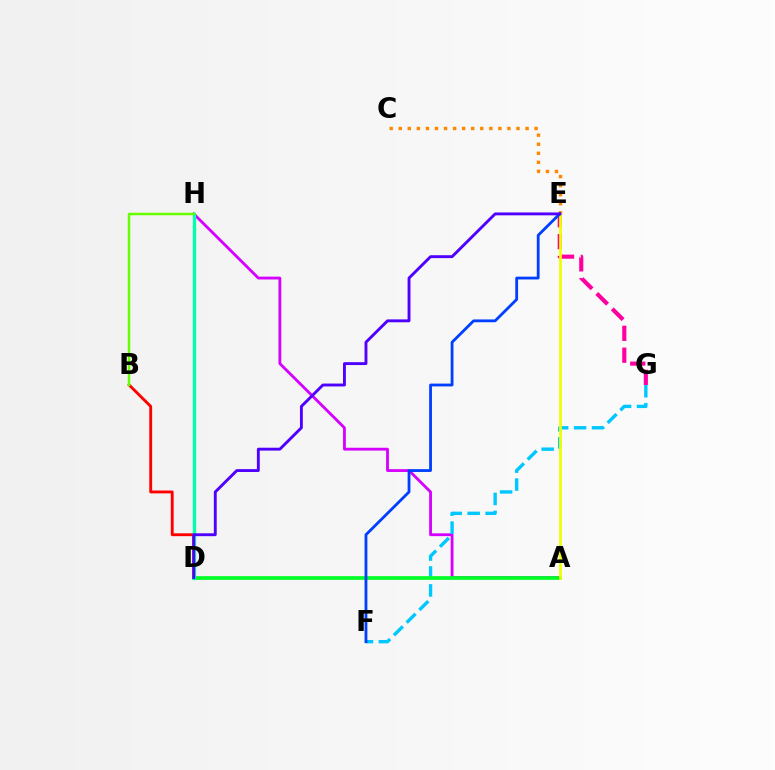{('C', 'E'): [{'color': '#ff8800', 'line_style': 'dotted', 'thickness': 2.46}], ('B', 'D'): [{'color': '#ff0000', 'line_style': 'solid', 'thickness': 2.06}], ('E', 'G'): [{'color': '#ff00a0', 'line_style': 'dashed', 'thickness': 2.97}], ('A', 'H'): [{'color': '#d600ff', 'line_style': 'solid', 'thickness': 2.03}], ('F', 'G'): [{'color': '#00c7ff', 'line_style': 'dashed', 'thickness': 2.44}], ('A', 'D'): [{'color': '#00ff27', 'line_style': 'solid', 'thickness': 2.67}], ('D', 'H'): [{'color': '#00ffaf', 'line_style': 'solid', 'thickness': 2.41}], ('A', 'E'): [{'color': '#eeff00', 'line_style': 'solid', 'thickness': 1.98}], ('E', 'F'): [{'color': '#003fff', 'line_style': 'solid', 'thickness': 2.02}], ('B', 'H'): [{'color': '#66ff00', 'line_style': 'solid', 'thickness': 1.78}], ('D', 'E'): [{'color': '#4f00ff', 'line_style': 'solid', 'thickness': 2.07}]}